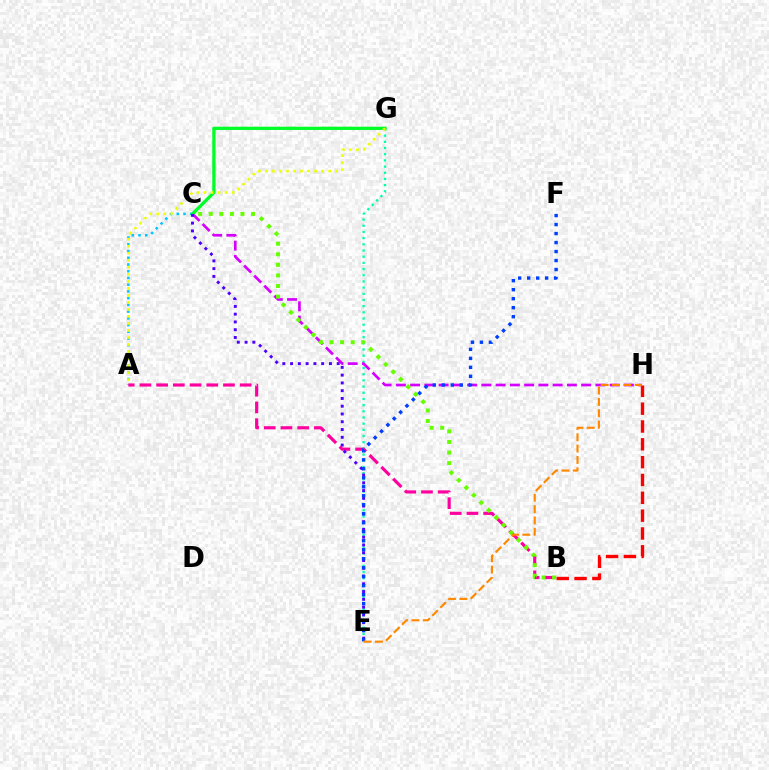{('E', 'G'): [{'color': '#00ffaf', 'line_style': 'dotted', 'thickness': 1.68}], ('C', 'H'): [{'color': '#d600ff', 'line_style': 'dashed', 'thickness': 1.94}], ('A', 'C'): [{'color': '#00c7ff', 'line_style': 'dotted', 'thickness': 1.83}], ('C', 'G'): [{'color': '#00ff27', 'line_style': 'solid', 'thickness': 2.35}], ('B', 'H'): [{'color': '#ff0000', 'line_style': 'dashed', 'thickness': 2.42}], ('A', 'B'): [{'color': '#ff00a0', 'line_style': 'dashed', 'thickness': 2.27}], ('B', 'C'): [{'color': '#66ff00', 'line_style': 'dotted', 'thickness': 2.87}], ('C', 'E'): [{'color': '#4f00ff', 'line_style': 'dotted', 'thickness': 2.11}], ('E', 'F'): [{'color': '#003fff', 'line_style': 'dotted', 'thickness': 2.44}], ('E', 'H'): [{'color': '#ff8800', 'line_style': 'dashed', 'thickness': 1.54}], ('A', 'G'): [{'color': '#eeff00', 'line_style': 'dotted', 'thickness': 1.91}]}